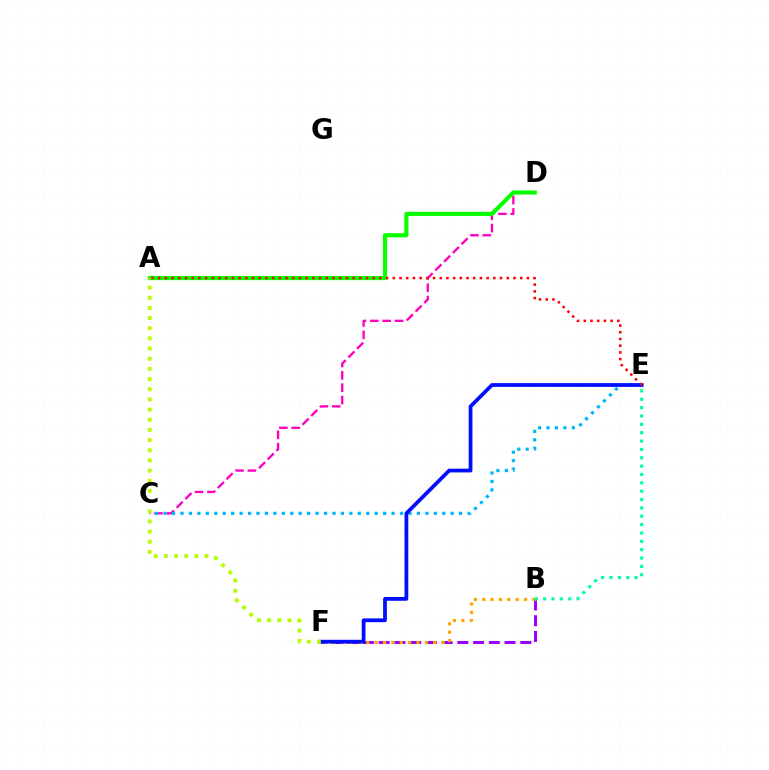{('C', 'D'): [{'color': '#ff00bd', 'line_style': 'dashed', 'thickness': 1.68}], ('B', 'F'): [{'color': '#9b00ff', 'line_style': 'dashed', 'thickness': 2.14}, {'color': '#ffa500', 'line_style': 'dotted', 'thickness': 2.27}], ('C', 'E'): [{'color': '#00b5ff', 'line_style': 'dotted', 'thickness': 2.29}], ('E', 'F'): [{'color': '#0010ff', 'line_style': 'solid', 'thickness': 2.72}], ('A', 'D'): [{'color': '#08ff00', 'line_style': 'solid', 'thickness': 2.99}], ('B', 'E'): [{'color': '#00ff9d', 'line_style': 'dotted', 'thickness': 2.27}], ('A', 'F'): [{'color': '#b3ff00', 'line_style': 'dotted', 'thickness': 2.76}], ('A', 'E'): [{'color': '#ff0000', 'line_style': 'dotted', 'thickness': 1.82}]}